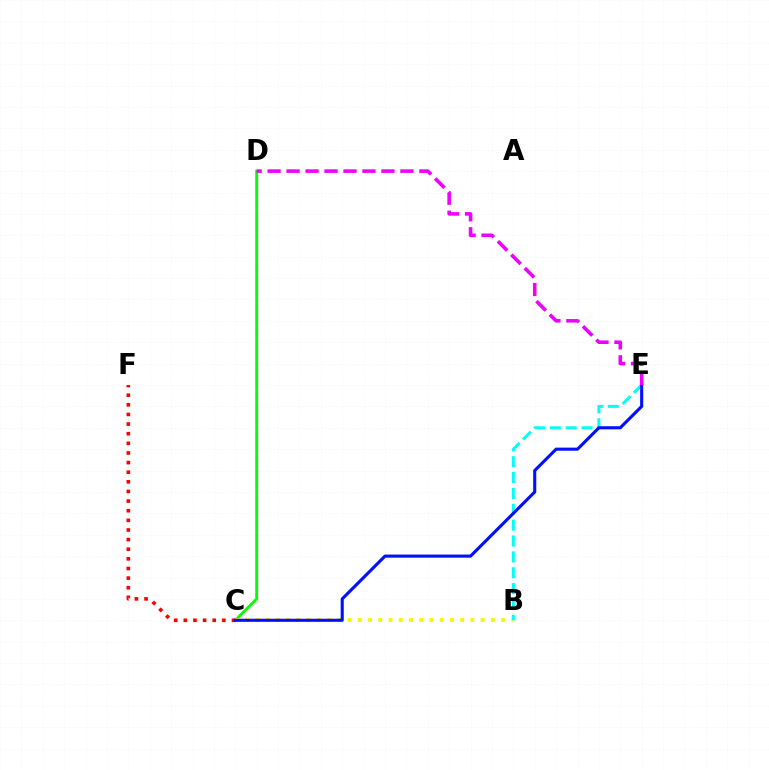{('C', 'D'): [{'color': '#08ff00', 'line_style': 'solid', 'thickness': 2.07}], ('B', 'C'): [{'color': '#fcf500', 'line_style': 'dotted', 'thickness': 2.78}], ('B', 'E'): [{'color': '#00fff6', 'line_style': 'dashed', 'thickness': 2.15}], ('C', 'F'): [{'color': '#ff0000', 'line_style': 'dotted', 'thickness': 2.62}], ('C', 'E'): [{'color': '#0010ff', 'line_style': 'solid', 'thickness': 2.23}], ('D', 'E'): [{'color': '#ee00ff', 'line_style': 'dashed', 'thickness': 2.58}]}